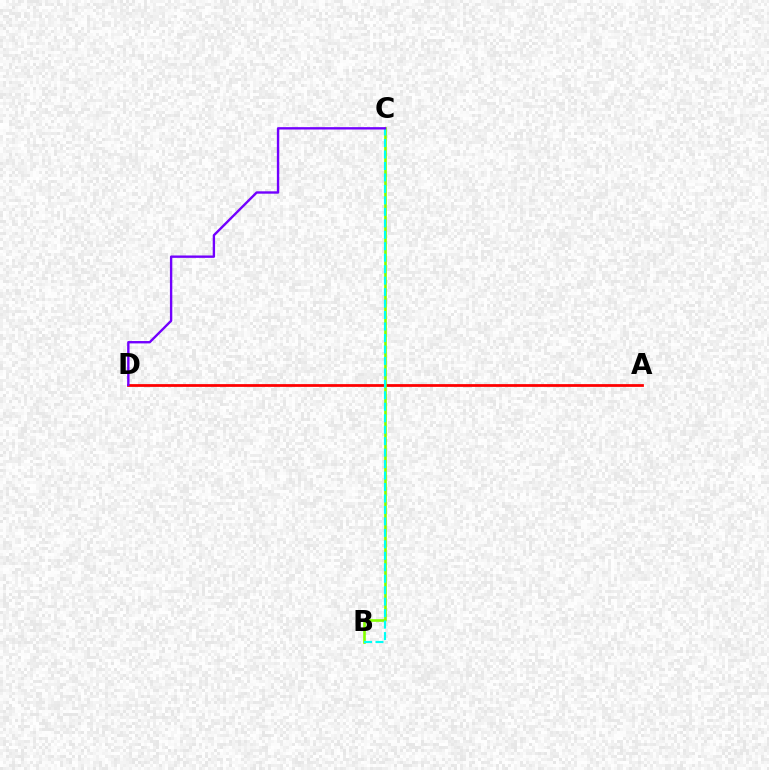{('A', 'D'): [{'color': '#ff0000', 'line_style': 'solid', 'thickness': 1.99}], ('B', 'C'): [{'color': '#84ff00', 'line_style': 'solid', 'thickness': 1.9}, {'color': '#00fff6', 'line_style': 'dashed', 'thickness': 1.56}], ('C', 'D'): [{'color': '#7200ff', 'line_style': 'solid', 'thickness': 1.71}]}